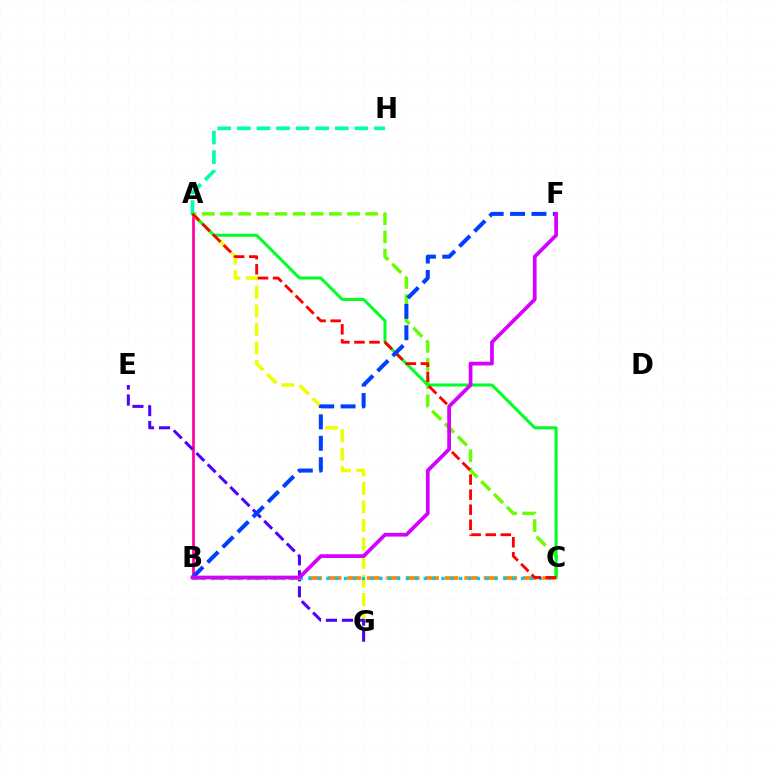{('A', 'B'): [{'color': '#ff00a0', 'line_style': 'solid', 'thickness': 1.95}], ('A', 'C'): [{'color': '#66ff00', 'line_style': 'dashed', 'thickness': 2.47}, {'color': '#00ff27', 'line_style': 'solid', 'thickness': 2.18}, {'color': '#ff0000', 'line_style': 'dashed', 'thickness': 2.05}], ('A', 'G'): [{'color': '#eeff00', 'line_style': 'dashed', 'thickness': 2.52}], ('E', 'G'): [{'color': '#4f00ff', 'line_style': 'dashed', 'thickness': 2.17}], ('B', 'C'): [{'color': '#ff8800', 'line_style': 'dashed', 'thickness': 2.65}, {'color': '#00c7ff', 'line_style': 'dotted', 'thickness': 2.4}], ('A', 'H'): [{'color': '#00ffaf', 'line_style': 'dashed', 'thickness': 2.66}], ('B', 'F'): [{'color': '#003fff', 'line_style': 'dashed', 'thickness': 2.9}, {'color': '#d600ff', 'line_style': 'solid', 'thickness': 2.68}]}